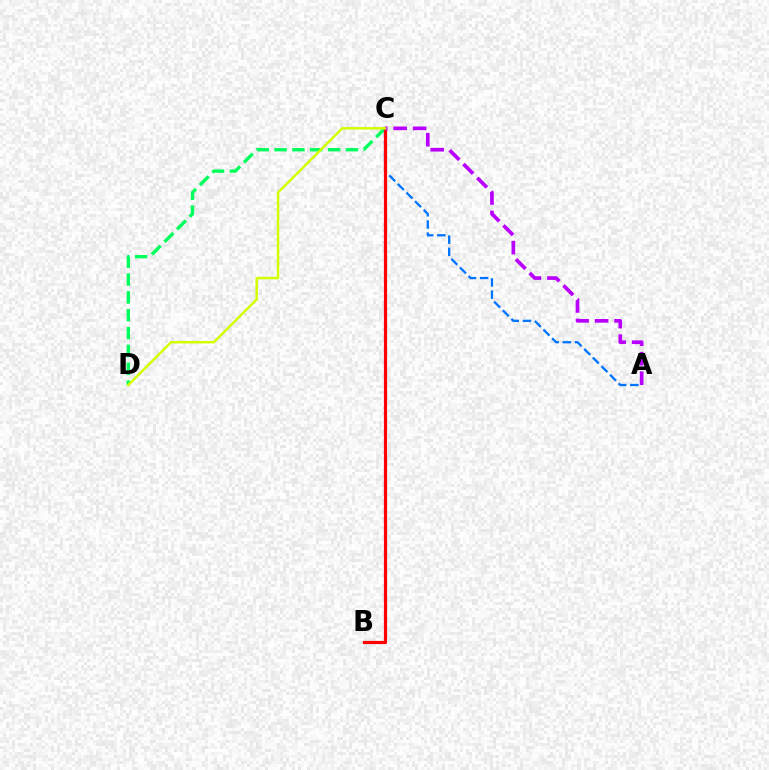{('C', 'D'): [{'color': '#00ff5c', 'line_style': 'dashed', 'thickness': 2.42}, {'color': '#d1ff00', 'line_style': 'solid', 'thickness': 1.78}], ('A', 'C'): [{'color': '#0074ff', 'line_style': 'dashed', 'thickness': 1.65}, {'color': '#b900ff', 'line_style': 'dashed', 'thickness': 2.65}], ('B', 'C'): [{'color': '#ff0000', 'line_style': 'solid', 'thickness': 2.29}]}